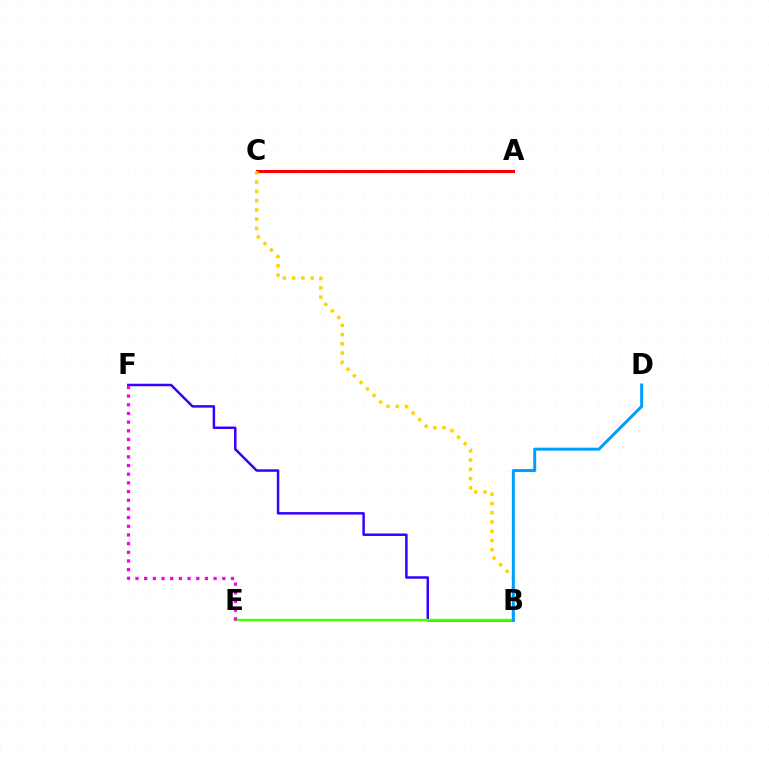{('A', 'C'): [{'color': '#00ff86', 'line_style': 'dotted', 'thickness': 2.13}, {'color': '#ff0000', 'line_style': 'solid', 'thickness': 2.21}], ('B', 'F'): [{'color': '#3700ff', 'line_style': 'solid', 'thickness': 1.79}], ('B', 'E'): [{'color': '#4fff00', 'line_style': 'solid', 'thickness': 1.76}], ('B', 'C'): [{'color': '#ffd500', 'line_style': 'dotted', 'thickness': 2.52}], ('E', 'F'): [{'color': '#ff00ed', 'line_style': 'dotted', 'thickness': 2.36}], ('B', 'D'): [{'color': '#009eff', 'line_style': 'solid', 'thickness': 2.15}]}